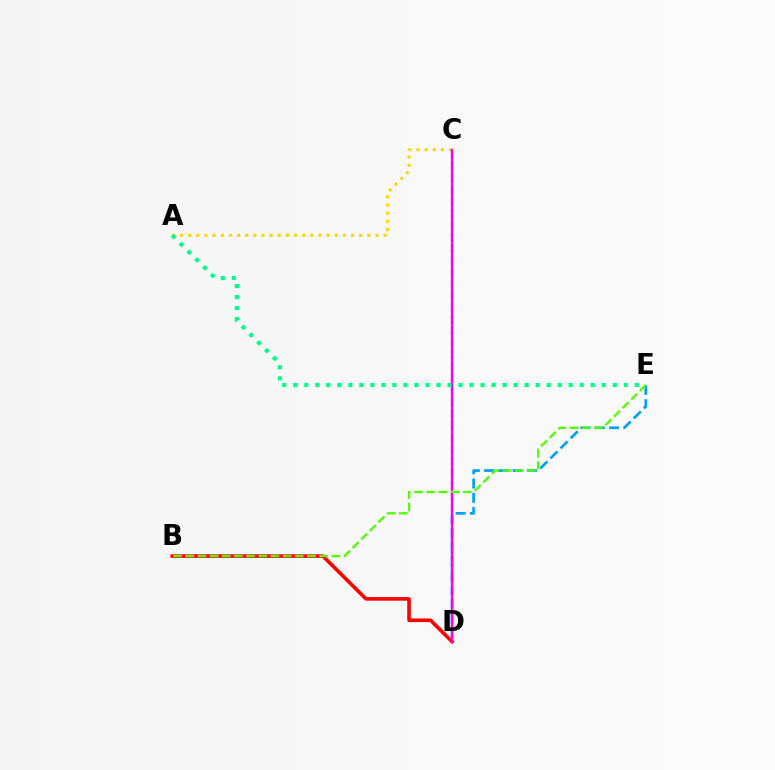{('C', 'D'): [{'color': '#3700ff', 'line_style': 'dashed', 'thickness': 1.6}, {'color': '#ff00ed', 'line_style': 'solid', 'thickness': 1.6}], ('A', 'C'): [{'color': '#ffd500', 'line_style': 'dotted', 'thickness': 2.21}], ('D', 'E'): [{'color': '#009eff', 'line_style': 'dashed', 'thickness': 1.94}], ('B', 'D'): [{'color': '#ff0000', 'line_style': 'solid', 'thickness': 2.58}], ('B', 'E'): [{'color': '#4fff00', 'line_style': 'dashed', 'thickness': 1.65}], ('A', 'E'): [{'color': '#00ff86', 'line_style': 'dotted', 'thickness': 2.99}]}